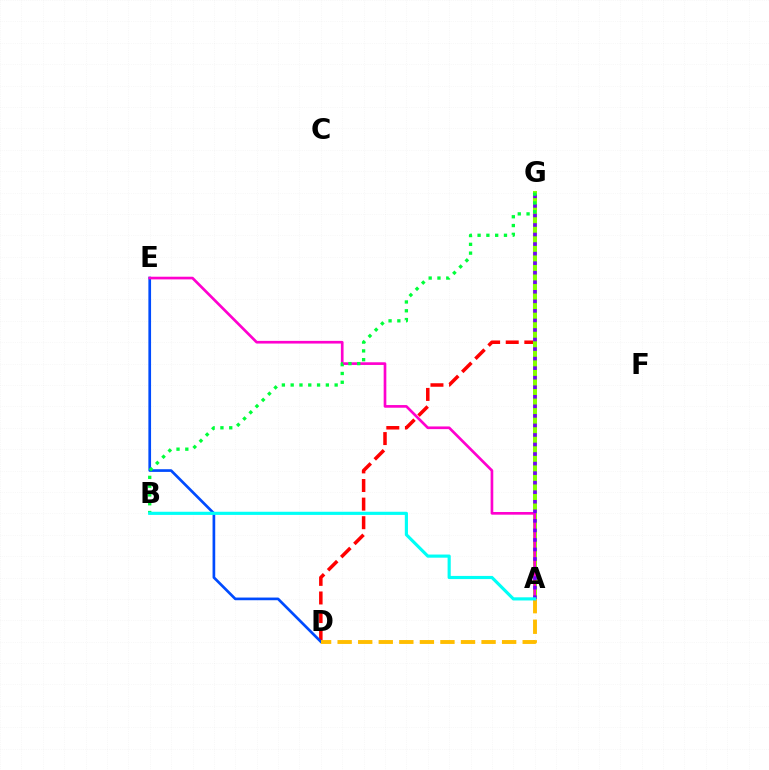{('D', 'G'): [{'color': '#ff0000', 'line_style': 'dashed', 'thickness': 2.53}], ('A', 'G'): [{'color': '#84ff00', 'line_style': 'solid', 'thickness': 2.87}, {'color': '#7200ff', 'line_style': 'dotted', 'thickness': 2.59}], ('D', 'E'): [{'color': '#004bff', 'line_style': 'solid', 'thickness': 1.93}], ('A', 'D'): [{'color': '#ffbd00', 'line_style': 'dashed', 'thickness': 2.79}], ('A', 'E'): [{'color': '#ff00cf', 'line_style': 'solid', 'thickness': 1.92}], ('B', 'G'): [{'color': '#00ff39', 'line_style': 'dotted', 'thickness': 2.39}], ('A', 'B'): [{'color': '#00fff6', 'line_style': 'solid', 'thickness': 2.27}]}